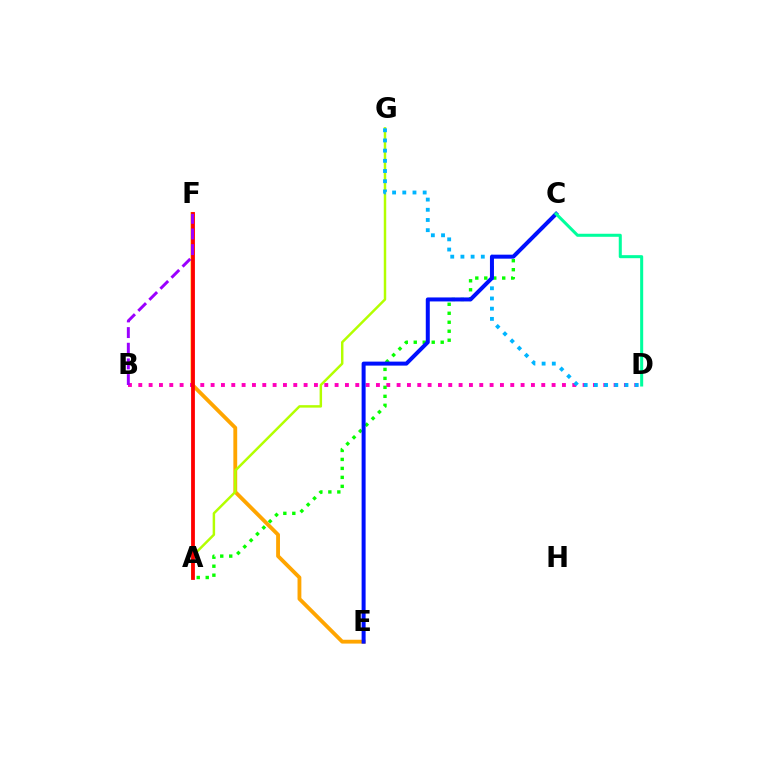{('E', 'F'): [{'color': '#ffa500', 'line_style': 'solid', 'thickness': 2.76}], ('A', 'G'): [{'color': '#b3ff00', 'line_style': 'solid', 'thickness': 1.78}], ('B', 'D'): [{'color': '#ff00bd', 'line_style': 'dotted', 'thickness': 2.81}], ('A', 'C'): [{'color': '#08ff00', 'line_style': 'dotted', 'thickness': 2.44}], ('D', 'G'): [{'color': '#00b5ff', 'line_style': 'dotted', 'thickness': 2.77}], ('C', 'E'): [{'color': '#0010ff', 'line_style': 'solid', 'thickness': 2.88}], ('C', 'D'): [{'color': '#00ff9d', 'line_style': 'solid', 'thickness': 2.19}], ('A', 'F'): [{'color': '#ff0000', 'line_style': 'solid', 'thickness': 2.73}], ('B', 'F'): [{'color': '#9b00ff', 'line_style': 'dashed', 'thickness': 2.13}]}